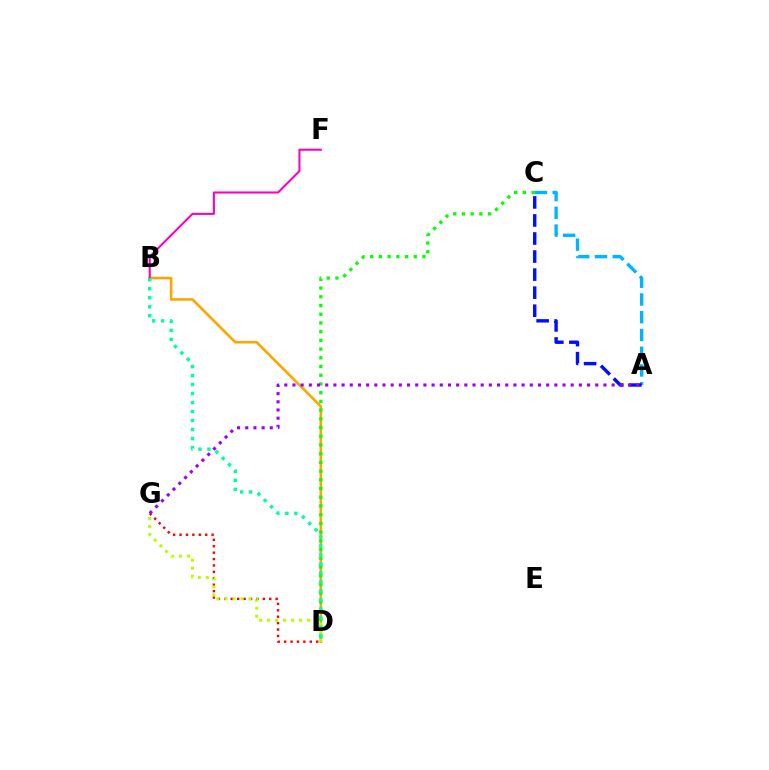{('B', 'D'): [{'color': '#ffa500', 'line_style': 'solid', 'thickness': 1.88}, {'color': '#00ff9d', 'line_style': 'dotted', 'thickness': 2.45}], ('D', 'G'): [{'color': '#ff0000', 'line_style': 'dotted', 'thickness': 1.74}, {'color': '#b3ff00', 'line_style': 'dotted', 'thickness': 2.18}], ('C', 'D'): [{'color': '#08ff00', 'line_style': 'dotted', 'thickness': 2.37}], ('B', 'F'): [{'color': '#ff00bd', 'line_style': 'solid', 'thickness': 1.5}], ('A', 'C'): [{'color': '#00b5ff', 'line_style': 'dashed', 'thickness': 2.41}, {'color': '#0010ff', 'line_style': 'dashed', 'thickness': 2.45}], ('A', 'G'): [{'color': '#9b00ff', 'line_style': 'dotted', 'thickness': 2.22}]}